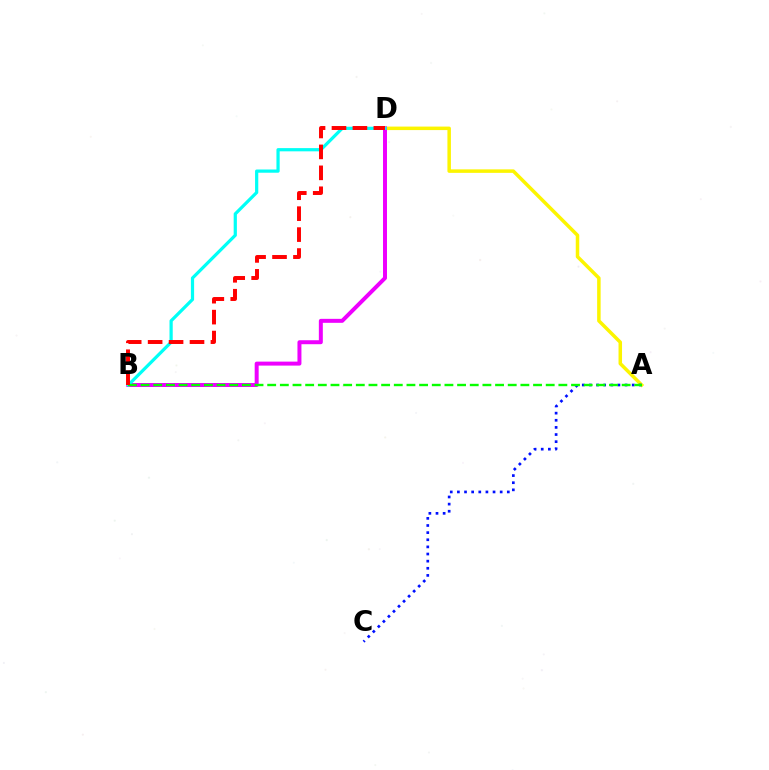{('A', 'D'): [{'color': '#fcf500', 'line_style': 'solid', 'thickness': 2.52}], ('A', 'C'): [{'color': '#0010ff', 'line_style': 'dotted', 'thickness': 1.94}], ('B', 'D'): [{'color': '#ee00ff', 'line_style': 'solid', 'thickness': 2.86}, {'color': '#00fff6', 'line_style': 'solid', 'thickness': 2.32}, {'color': '#ff0000', 'line_style': 'dashed', 'thickness': 2.84}], ('A', 'B'): [{'color': '#08ff00', 'line_style': 'dashed', 'thickness': 1.72}]}